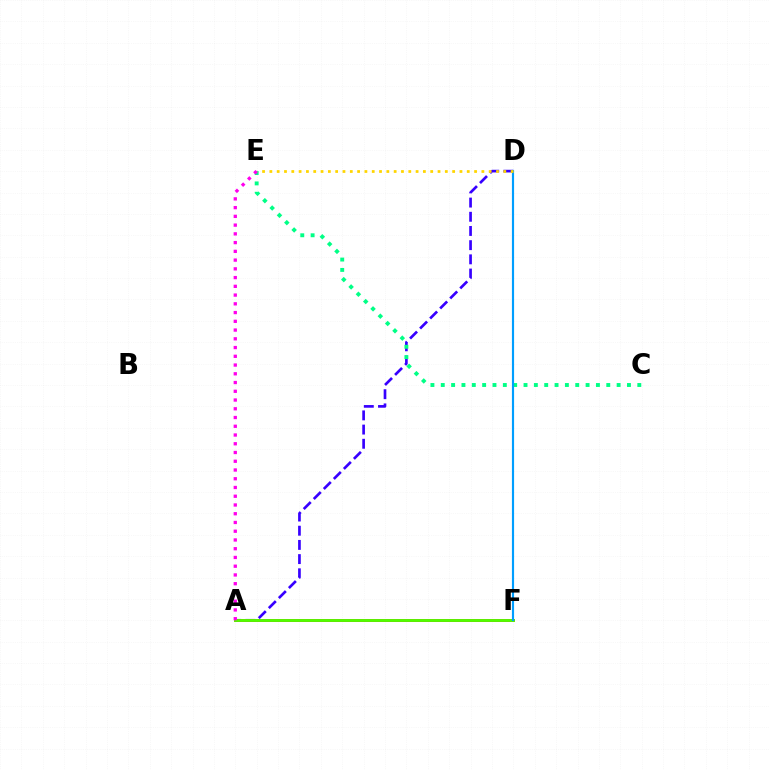{('A', 'D'): [{'color': '#3700ff', 'line_style': 'dashed', 'thickness': 1.93}], ('C', 'E'): [{'color': '#00ff86', 'line_style': 'dotted', 'thickness': 2.81}], ('A', 'F'): [{'color': '#ff0000', 'line_style': 'solid', 'thickness': 1.99}, {'color': '#4fff00', 'line_style': 'solid', 'thickness': 2.03}], ('A', 'E'): [{'color': '#ff00ed', 'line_style': 'dotted', 'thickness': 2.38}], ('D', 'F'): [{'color': '#009eff', 'line_style': 'solid', 'thickness': 1.55}], ('D', 'E'): [{'color': '#ffd500', 'line_style': 'dotted', 'thickness': 1.99}]}